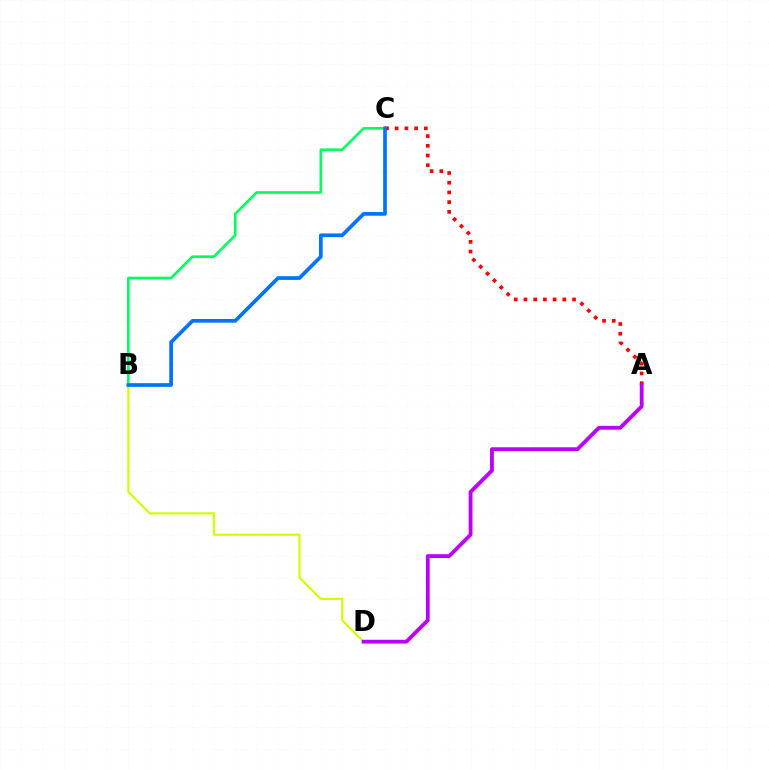{('B', 'D'): [{'color': '#d1ff00', 'line_style': 'solid', 'thickness': 1.57}], ('A', 'C'): [{'color': '#ff0000', 'line_style': 'dotted', 'thickness': 2.64}], ('A', 'D'): [{'color': '#b900ff', 'line_style': 'solid', 'thickness': 2.74}], ('B', 'C'): [{'color': '#00ff5c', 'line_style': 'solid', 'thickness': 1.91}, {'color': '#0074ff', 'line_style': 'solid', 'thickness': 2.67}]}